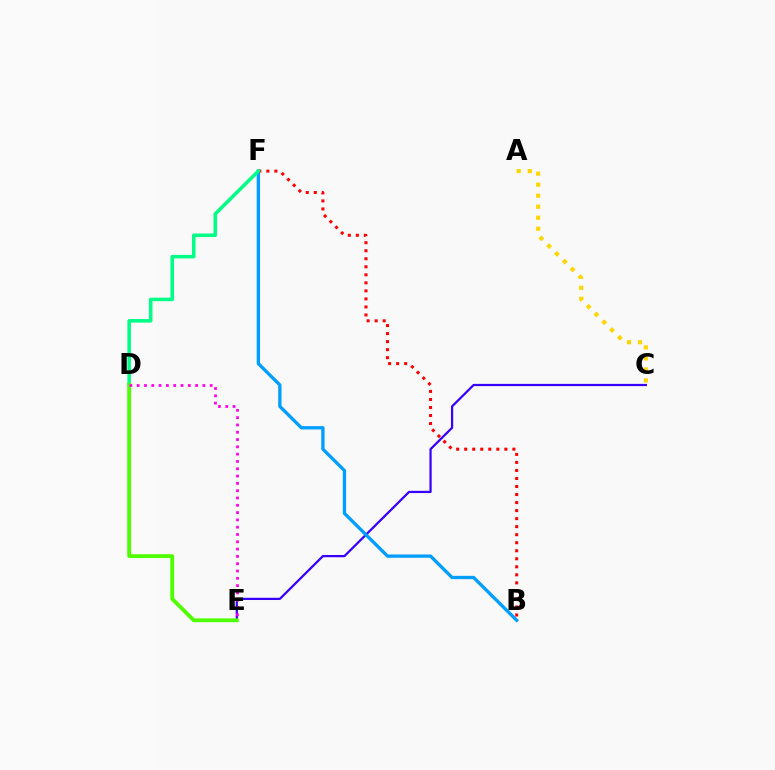{('A', 'C'): [{'color': '#ffd500', 'line_style': 'dotted', 'thickness': 2.99}], ('C', 'E'): [{'color': '#3700ff', 'line_style': 'solid', 'thickness': 1.61}], ('B', 'F'): [{'color': '#009eff', 'line_style': 'solid', 'thickness': 2.38}, {'color': '#ff0000', 'line_style': 'dotted', 'thickness': 2.18}], ('D', 'F'): [{'color': '#00ff86', 'line_style': 'solid', 'thickness': 2.56}], ('D', 'E'): [{'color': '#4fff00', 'line_style': 'solid', 'thickness': 2.76}, {'color': '#ff00ed', 'line_style': 'dotted', 'thickness': 1.98}]}